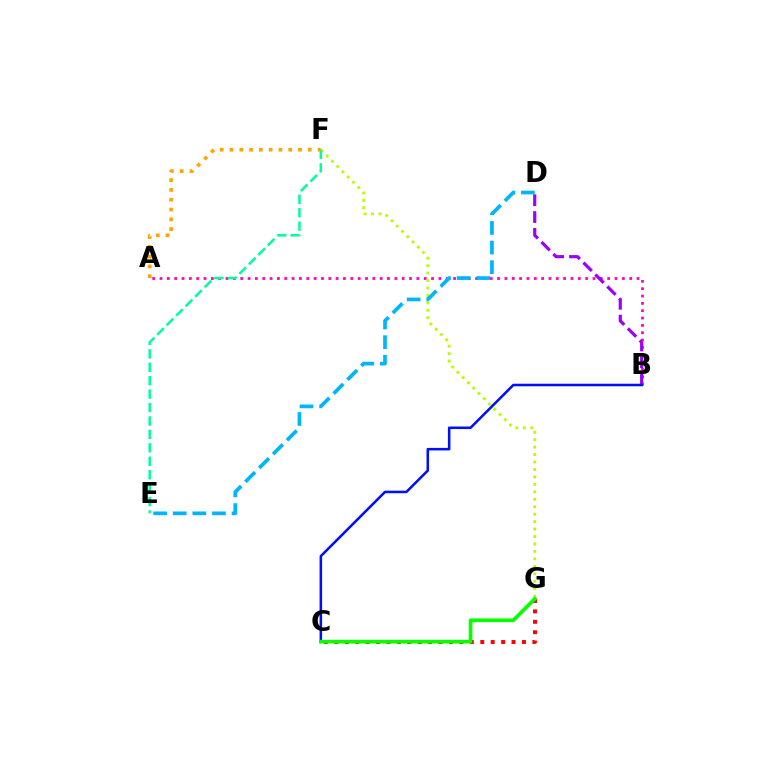{('A', 'F'): [{'color': '#ffa500', 'line_style': 'dotted', 'thickness': 2.66}], ('C', 'G'): [{'color': '#ff0000', 'line_style': 'dotted', 'thickness': 2.83}, {'color': '#08ff00', 'line_style': 'solid', 'thickness': 2.65}], ('A', 'B'): [{'color': '#ff00bd', 'line_style': 'dotted', 'thickness': 1.99}], ('F', 'G'): [{'color': '#b3ff00', 'line_style': 'dotted', 'thickness': 2.02}], ('B', 'D'): [{'color': '#9b00ff', 'line_style': 'dashed', 'thickness': 2.29}], ('E', 'F'): [{'color': '#00ff9d', 'line_style': 'dashed', 'thickness': 1.82}], ('D', 'E'): [{'color': '#00b5ff', 'line_style': 'dashed', 'thickness': 2.66}], ('B', 'C'): [{'color': '#0010ff', 'line_style': 'solid', 'thickness': 1.83}]}